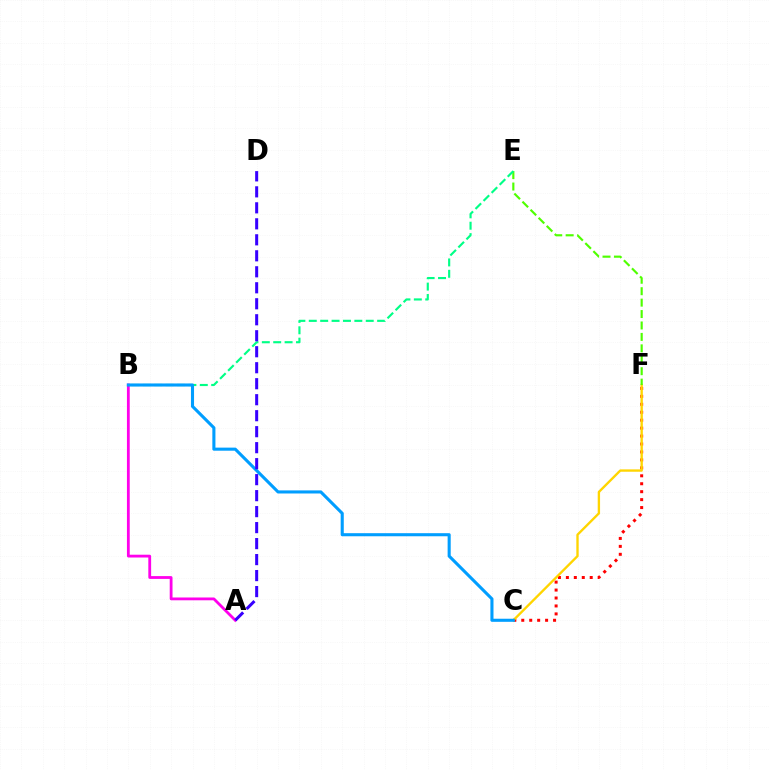{('A', 'B'): [{'color': '#ff00ed', 'line_style': 'solid', 'thickness': 2.02}], ('C', 'F'): [{'color': '#ff0000', 'line_style': 'dotted', 'thickness': 2.16}, {'color': '#ffd500', 'line_style': 'solid', 'thickness': 1.7}], ('E', 'F'): [{'color': '#4fff00', 'line_style': 'dashed', 'thickness': 1.55}], ('B', 'E'): [{'color': '#00ff86', 'line_style': 'dashed', 'thickness': 1.55}], ('B', 'C'): [{'color': '#009eff', 'line_style': 'solid', 'thickness': 2.22}], ('A', 'D'): [{'color': '#3700ff', 'line_style': 'dashed', 'thickness': 2.17}]}